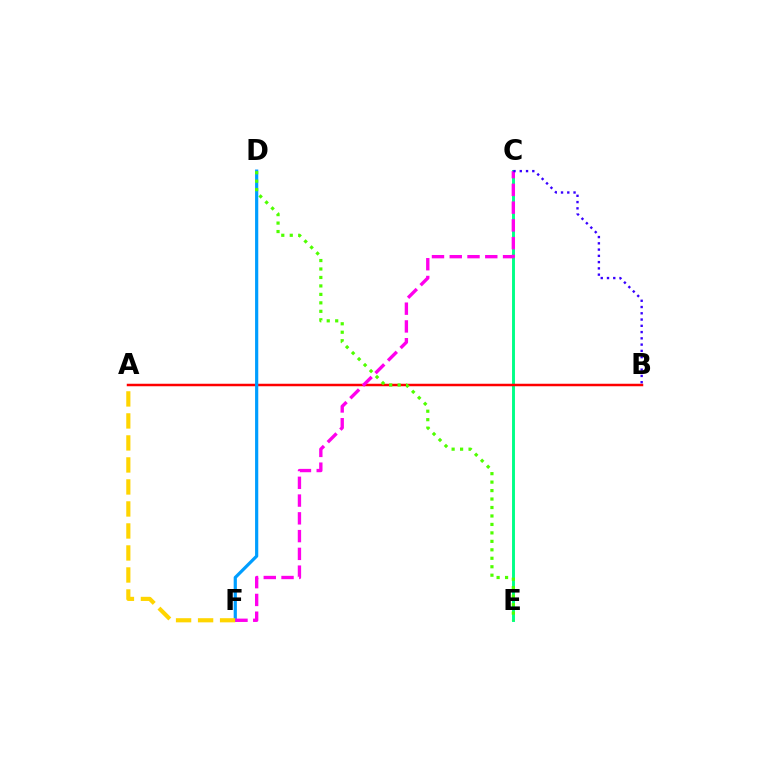{('C', 'E'): [{'color': '#00ff86', 'line_style': 'solid', 'thickness': 2.1}], ('A', 'B'): [{'color': '#ff0000', 'line_style': 'solid', 'thickness': 1.79}], ('D', 'F'): [{'color': '#009eff', 'line_style': 'solid', 'thickness': 2.3}], ('A', 'F'): [{'color': '#ffd500', 'line_style': 'dashed', 'thickness': 2.99}], ('D', 'E'): [{'color': '#4fff00', 'line_style': 'dotted', 'thickness': 2.3}], ('C', 'F'): [{'color': '#ff00ed', 'line_style': 'dashed', 'thickness': 2.41}], ('B', 'C'): [{'color': '#3700ff', 'line_style': 'dotted', 'thickness': 1.7}]}